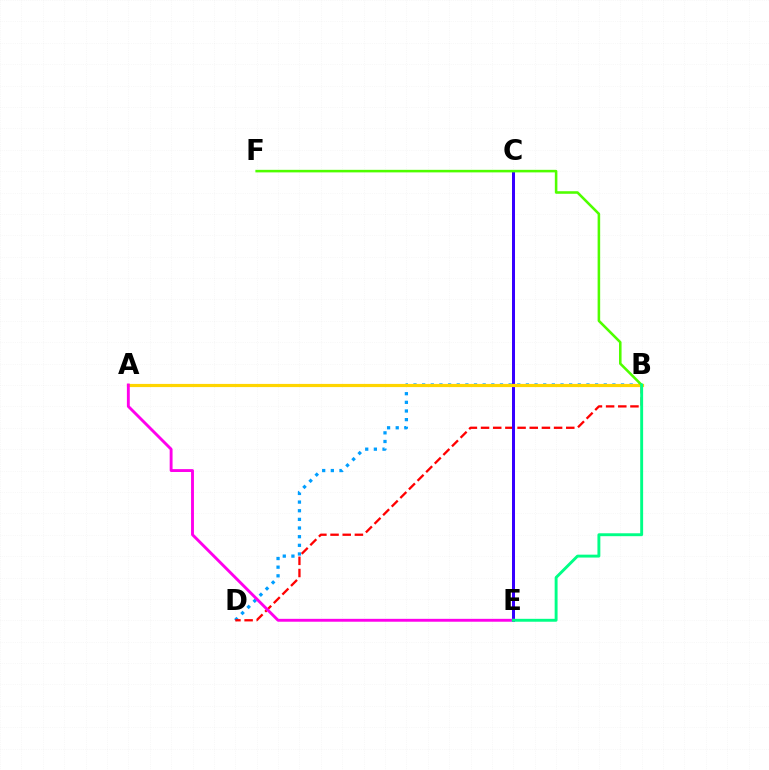{('B', 'D'): [{'color': '#009eff', 'line_style': 'dotted', 'thickness': 2.35}, {'color': '#ff0000', 'line_style': 'dashed', 'thickness': 1.65}], ('C', 'E'): [{'color': '#3700ff', 'line_style': 'solid', 'thickness': 2.16}], ('A', 'B'): [{'color': '#ffd500', 'line_style': 'solid', 'thickness': 2.29}], ('A', 'E'): [{'color': '#ff00ed', 'line_style': 'solid', 'thickness': 2.08}], ('B', 'F'): [{'color': '#4fff00', 'line_style': 'solid', 'thickness': 1.84}], ('B', 'E'): [{'color': '#00ff86', 'line_style': 'solid', 'thickness': 2.09}]}